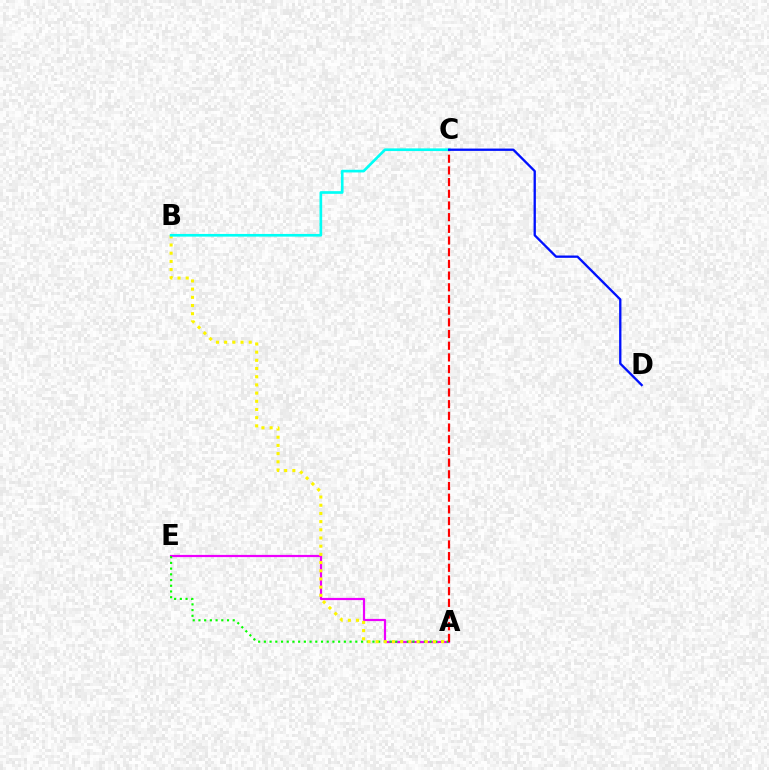{('A', 'E'): [{'color': '#ee00ff', 'line_style': 'solid', 'thickness': 1.59}, {'color': '#08ff00', 'line_style': 'dotted', 'thickness': 1.55}], ('A', 'C'): [{'color': '#ff0000', 'line_style': 'dashed', 'thickness': 1.59}], ('A', 'B'): [{'color': '#fcf500', 'line_style': 'dotted', 'thickness': 2.23}], ('B', 'C'): [{'color': '#00fff6', 'line_style': 'solid', 'thickness': 1.93}], ('C', 'D'): [{'color': '#0010ff', 'line_style': 'solid', 'thickness': 1.67}]}